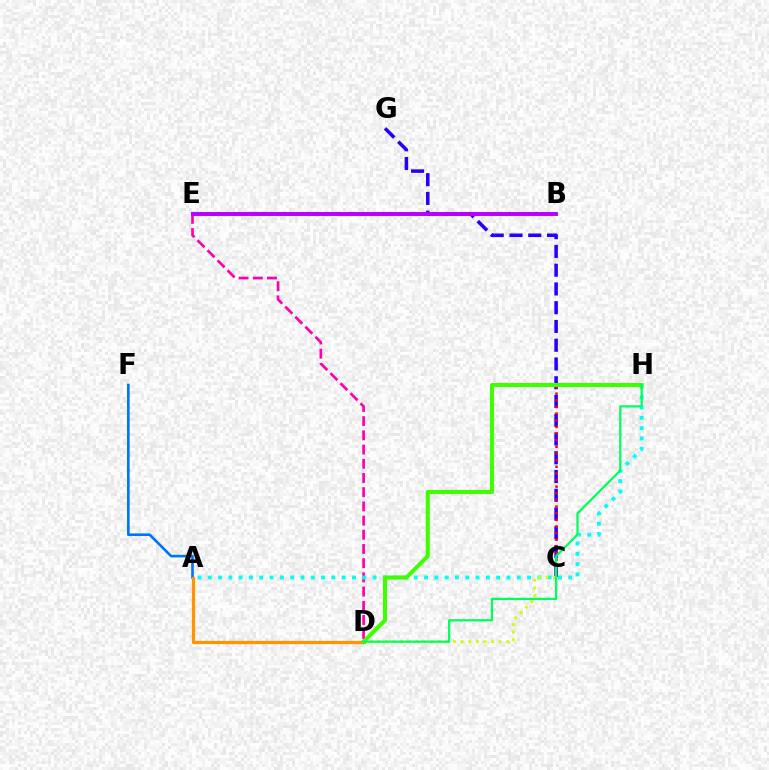{('D', 'E'): [{'color': '#ff00ac', 'line_style': 'dashed', 'thickness': 1.93}], ('A', 'F'): [{'color': '#0074ff', 'line_style': 'solid', 'thickness': 1.9}], ('A', 'H'): [{'color': '#00fff6', 'line_style': 'dotted', 'thickness': 2.8}], ('C', 'G'): [{'color': '#2500ff', 'line_style': 'dashed', 'thickness': 2.55}], ('B', 'E'): [{'color': '#b900ff', 'line_style': 'solid', 'thickness': 2.84}], ('C', 'D'): [{'color': '#d1ff00', 'line_style': 'dotted', 'thickness': 2.06}], ('C', 'H'): [{'color': '#ff0000', 'line_style': 'dotted', 'thickness': 1.8}], ('A', 'D'): [{'color': '#ff9400', 'line_style': 'solid', 'thickness': 2.33}], ('D', 'H'): [{'color': '#3dff00', 'line_style': 'solid', 'thickness': 2.92}, {'color': '#00ff5c', 'line_style': 'solid', 'thickness': 1.6}]}